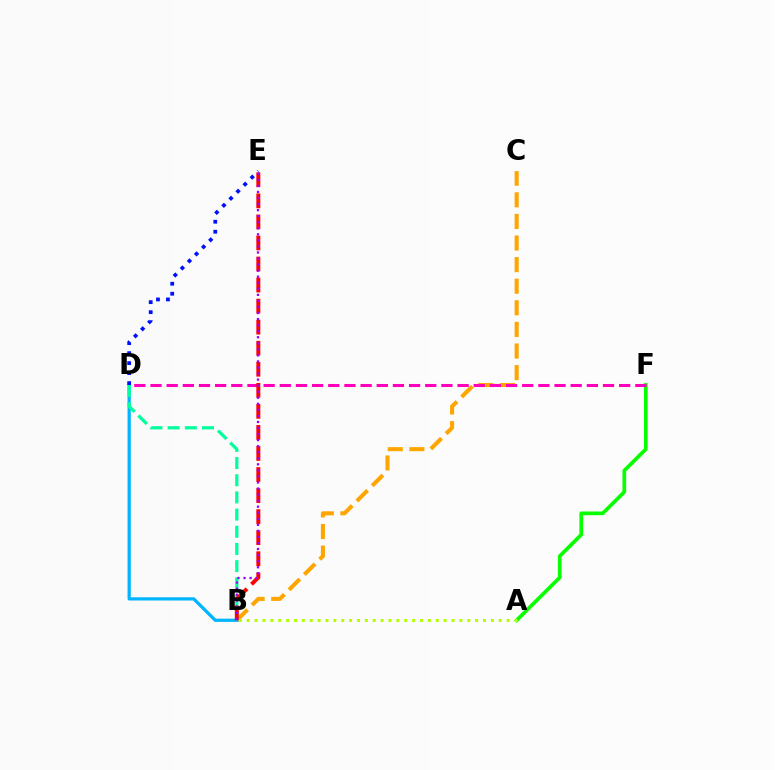{('A', 'F'): [{'color': '#08ff00', 'line_style': 'solid', 'thickness': 2.66}], ('B', 'C'): [{'color': '#ffa500', 'line_style': 'dashed', 'thickness': 2.93}], ('D', 'F'): [{'color': '#ff00bd', 'line_style': 'dashed', 'thickness': 2.2}], ('B', 'D'): [{'color': '#00b5ff', 'line_style': 'solid', 'thickness': 2.33}, {'color': '#00ff9d', 'line_style': 'dashed', 'thickness': 2.33}], ('D', 'E'): [{'color': '#0010ff', 'line_style': 'dotted', 'thickness': 2.71}], ('B', 'E'): [{'color': '#ff0000', 'line_style': 'dashed', 'thickness': 2.86}, {'color': '#9b00ff', 'line_style': 'dotted', 'thickness': 1.64}], ('A', 'B'): [{'color': '#b3ff00', 'line_style': 'dotted', 'thickness': 2.14}]}